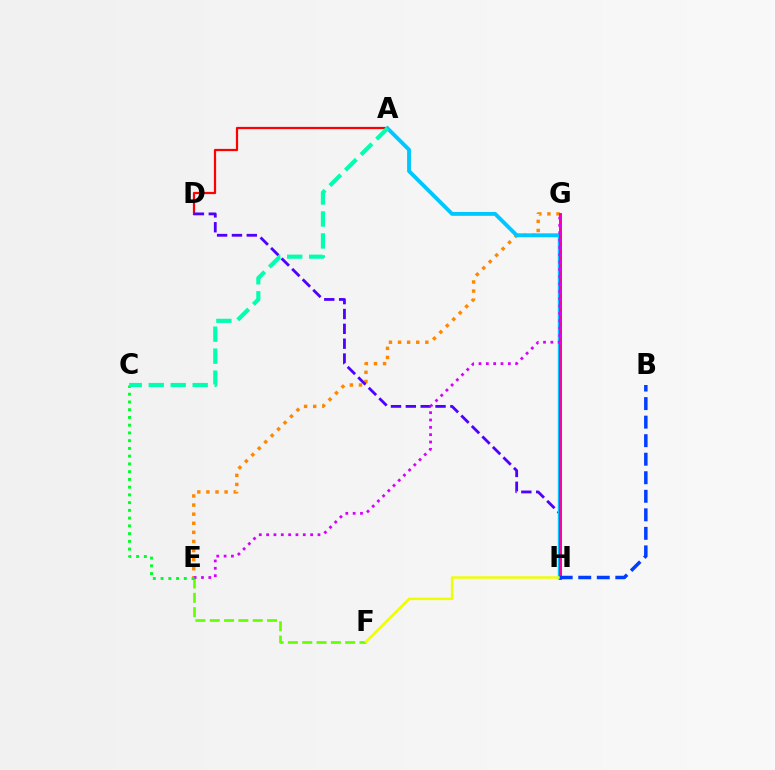{('E', 'F'): [{'color': '#66ff00', 'line_style': 'dashed', 'thickness': 1.94}], ('A', 'D'): [{'color': '#ff0000', 'line_style': 'solid', 'thickness': 1.61}], ('E', 'G'): [{'color': '#ff8800', 'line_style': 'dotted', 'thickness': 2.47}, {'color': '#d600ff', 'line_style': 'dotted', 'thickness': 1.99}], ('D', 'H'): [{'color': '#4f00ff', 'line_style': 'dashed', 'thickness': 2.02}], ('A', 'H'): [{'color': '#00c7ff', 'line_style': 'solid', 'thickness': 2.79}], ('G', 'H'): [{'color': '#ff00a0', 'line_style': 'solid', 'thickness': 2.12}], ('F', 'H'): [{'color': '#eeff00', 'line_style': 'solid', 'thickness': 1.77}], ('C', 'E'): [{'color': '#00ff27', 'line_style': 'dotted', 'thickness': 2.1}], ('A', 'C'): [{'color': '#00ffaf', 'line_style': 'dashed', 'thickness': 2.98}], ('B', 'H'): [{'color': '#003fff', 'line_style': 'dashed', 'thickness': 2.52}]}